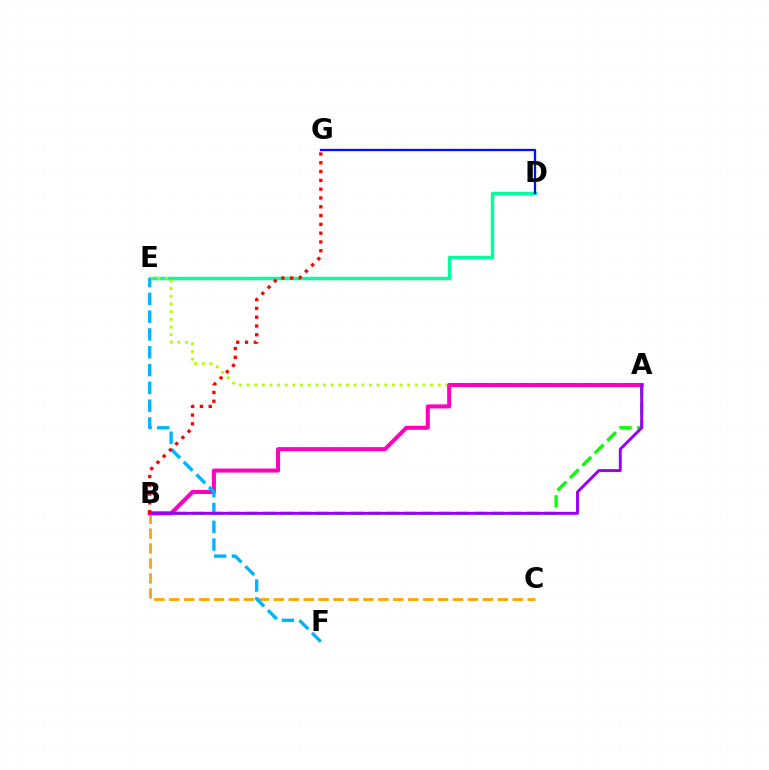{('D', 'E'): [{'color': '#00ff9d', 'line_style': 'solid', 'thickness': 2.48}], ('A', 'B'): [{'color': '#08ff00', 'line_style': 'dashed', 'thickness': 2.39}, {'color': '#ff00bd', 'line_style': 'solid', 'thickness': 2.92}, {'color': '#9b00ff', 'line_style': 'solid', 'thickness': 2.13}], ('B', 'C'): [{'color': '#ffa500', 'line_style': 'dashed', 'thickness': 2.03}], ('A', 'E'): [{'color': '#b3ff00', 'line_style': 'dotted', 'thickness': 2.08}], ('E', 'F'): [{'color': '#00b5ff', 'line_style': 'dashed', 'thickness': 2.42}], ('D', 'G'): [{'color': '#0010ff', 'line_style': 'solid', 'thickness': 1.66}], ('B', 'G'): [{'color': '#ff0000', 'line_style': 'dotted', 'thickness': 2.39}]}